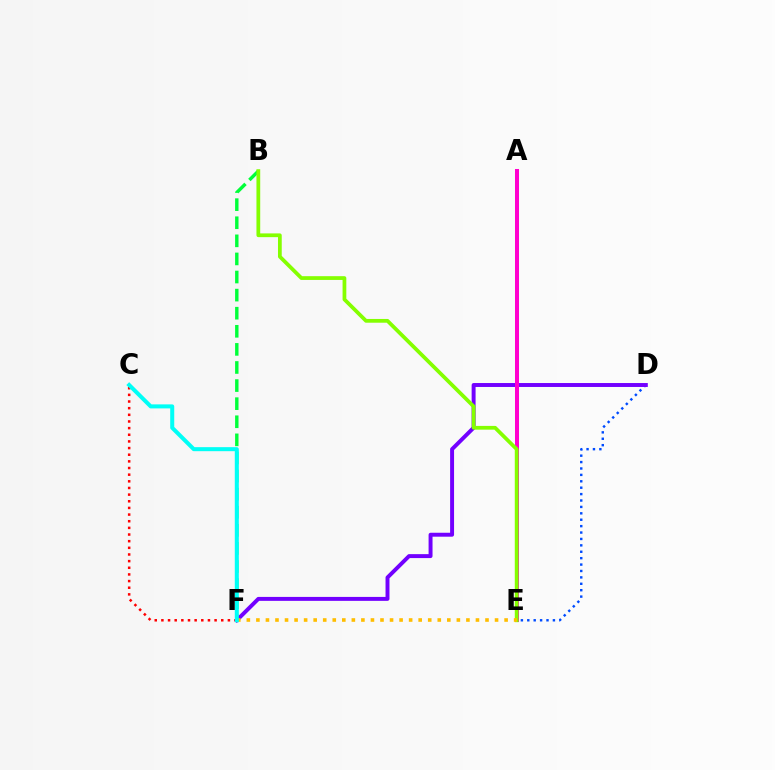{('D', 'E'): [{'color': '#004bff', 'line_style': 'dotted', 'thickness': 1.74}], ('B', 'F'): [{'color': '#00ff39', 'line_style': 'dashed', 'thickness': 2.46}], ('D', 'F'): [{'color': '#7200ff', 'line_style': 'solid', 'thickness': 2.84}], ('A', 'E'): [{'color': '#ff00cf', 'line_style': 'solid', 'thickness': 2.89}], ('C', 'F'): [{'color': '#ff0000', 'line_style': 'dotted', 'thickness': 1.81}, {'color': '#00fff6', 'line_style': 'solid', 'thickness': 2.9}], ('B', 'E'): [{'color': '#84ff00', 'line_style': 'solid', 'thickness': 2.7}], ('E', 'F'): [{'color': '#ffbd00', 'line_style': 'dotted', 'thickness': 2.59}]}